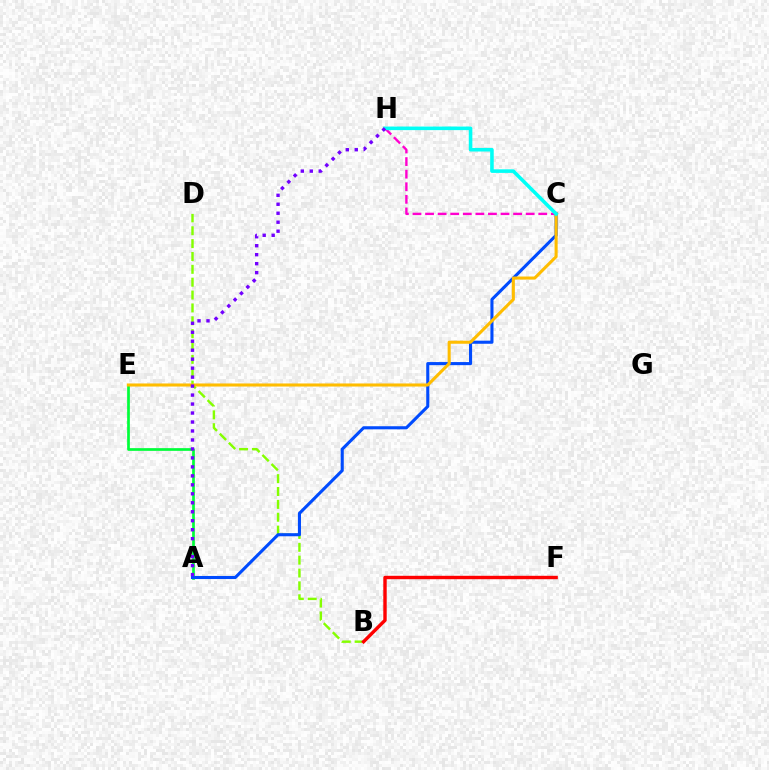{('B', 'D'): [{'color': '#84ff00', 'line_style': 'dashed', 'thickness': 1.75}], ('C', 'H'): [{'color': '#ff00cf', 'line_style': 'dashed', 'thickness': 1.71}, {'color': '#00fff6', 'line_style': 'solid', 'thickness': 2.57}], ('A', 'E'): [{'color': '#00ff39', 'line_style': 'solid', 'thickness': 1.95}], ('B', 'F'): [{'color': '#ff0000', 'line_style': 'solid', 'thickness': 2.45}], ('A', 'C'): [{'color': '#004bff', 'line_style': 'solid', 'thickness': 2.22}], ('C', 'E'): [{'color': '#ffbd00', 'line_style': 'solid', 'thickness': 2.21}], ('A', 'H'): [{'color': '#7200ff', 'line_style': 'dotted', 'thickness': 2.44}]}